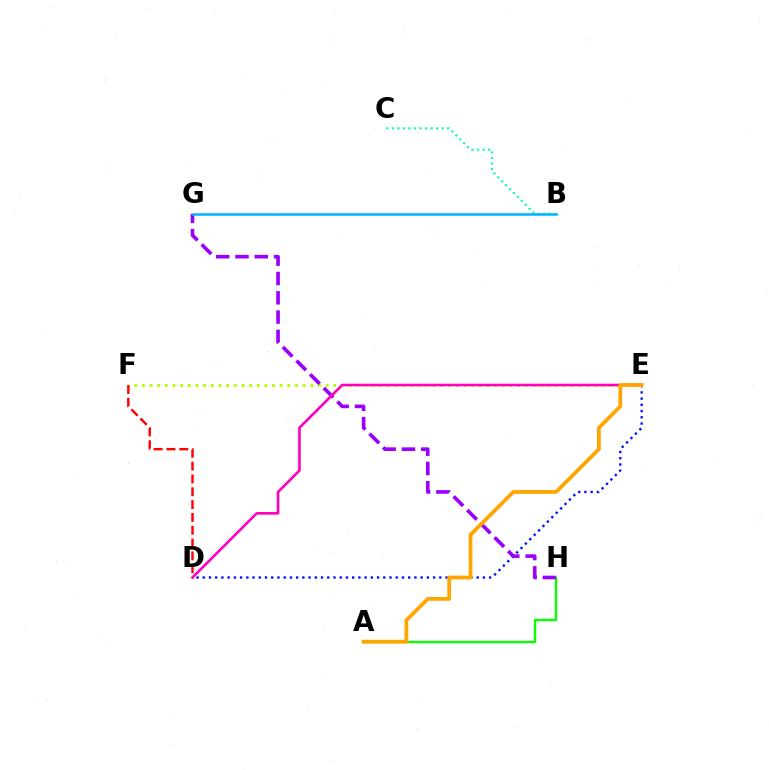{('D', 'E'): [{'color': '#0010ff', 'line_style': 'dotted', 'thickness': 1.69}, {'color': '#ff00bd', 'line_style': 'solid', 'thickness': 1.89}], ('A', 'H'): [{'color': '#08ff00', 'line_style': 'solid', 'thickness': 1.7}], ('E', 'F'): [{'color': '#b3ff00', 'line_style': 'dotted', 'thickness': 2.08}], ('G', 'H'): [{'color': '#9b00ff', 'line_style': 'dashed', 'thickness': 2.62}], ('B', 'C'): [{'color': '#00ff9d', 'line_style': 'dotted', 'thickness': 1.5}], ('B', 'G'): [{'color': '#00b5ff', 'line_style': 'solid', 'thickness': 1.81}], ('A', 'E'): [{'color': '#ffa500', 'line_style': 'solid', 'thickness': 2.71}], ('D', 'F'): [{'color': '#ff0000', 'line_style': 'dashed', 'thickness': 1.74}]}